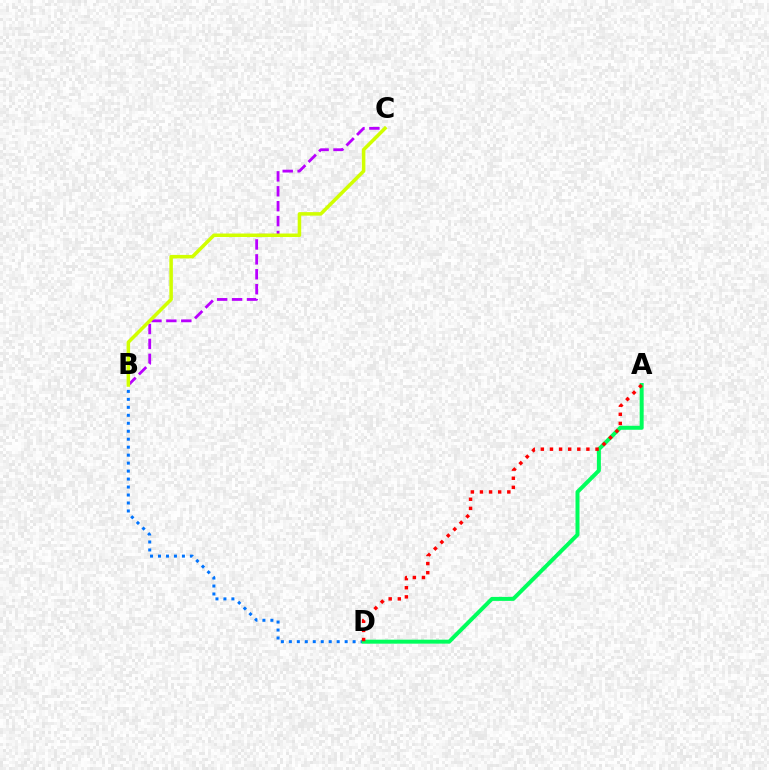{('B', 'C'): [{'color': '#b900ff', 'line_style': 'dashed', 'thickness': 2.03}, {'color': '#d1ff00', 'line_style': 'solid', 'thickness': 2.53}], ('B', 'D'): [{'color': '#0074ff', 'line_style': 'dotted', 'thickness': 2.17}], ('A', 'D'): [{'color': '#00ff5c', 'line_style': 'solid', 'thickness': 2.87}, {'color': '#ff0000', 'line_style': 'dotted', 'thickness': 2.48}]}